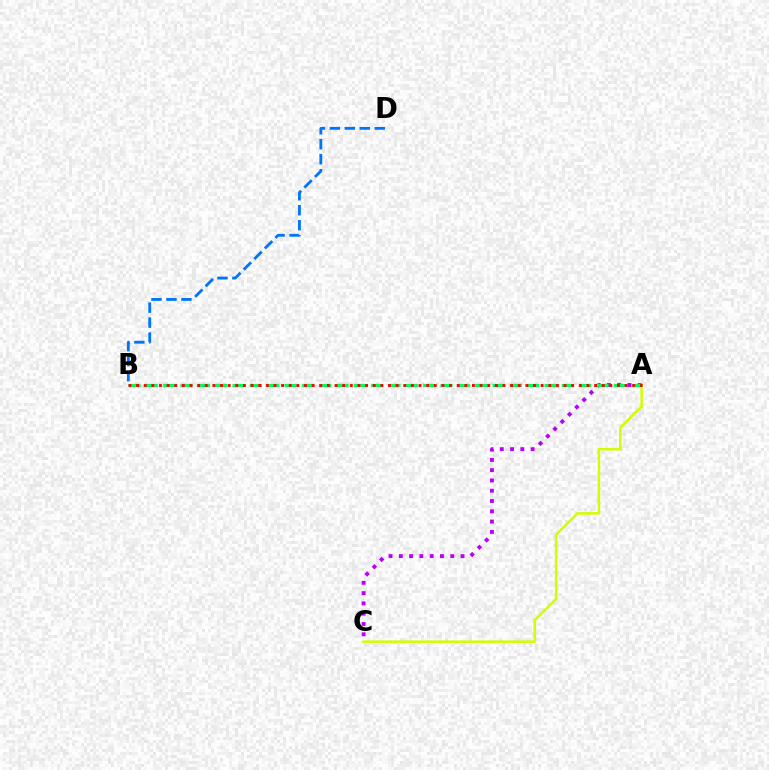{('A', 'C'): [{'color': '#b900ff', 'line_style': 'dotted', 'thickness': 2.79}, {'color': '#d1ff00', 'line_style': 'solid', 'thickness': 1.83}], ('B', 'D'): [{'color': '#0074ff', 'line_style': 'dashed', 'thickness': 2.03}], ('A', 'B'): [{'color': '#00ff5c', 'line_style': 'dashed', 'thickness': 2.35}, {'color': '#ff0000', 'line_style': 'dotted', 'thickness': 2.07}]}